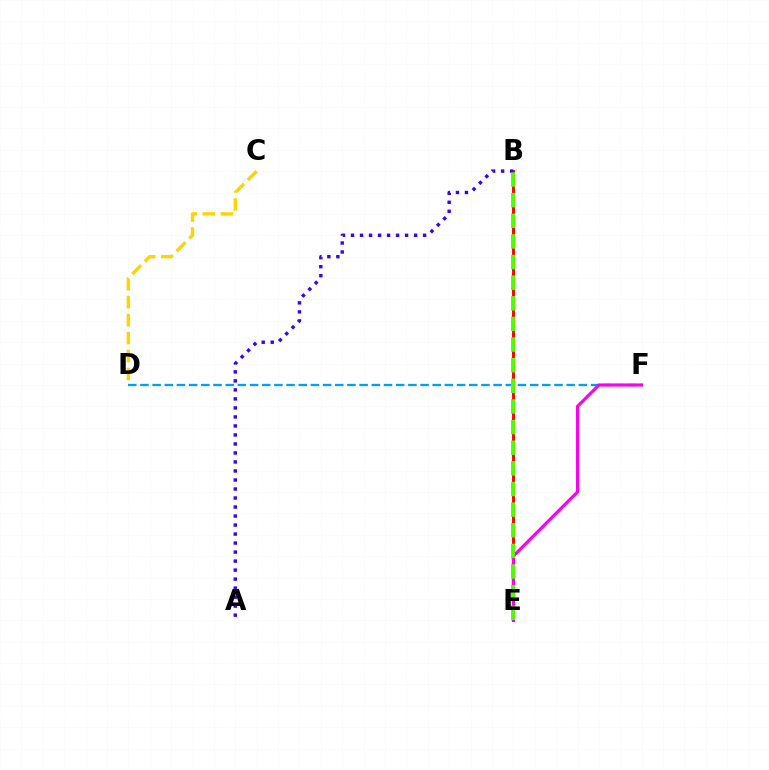{('B', 'E'): [{'color': '#00ff86', 'line_style': 'dotted', 'thickness': 1.64}, {'color': '#ff0000', 'line_style': 'solid', 'thickness': 2.09}, {'color': '#4fff00', 'line_style': 'dashed', 'thickness': 2.8}], ('D', 'F'): [{'color': '#009eff', 'line_style': 'dashed', 'thickness': 1.65}], ('C', 'D'): [{'color': '#ffd500', 'line_style': 'dashed', 'thickness': 2.44}], ('E', 'F'): [{'color': '#ff00ed', 'line_style': 'solid', 'thickness': 2.25}], ('A', 'B'): [{'color': '#3700ff', 'line_style': 'dotted', 'thickness': 2.45}]}